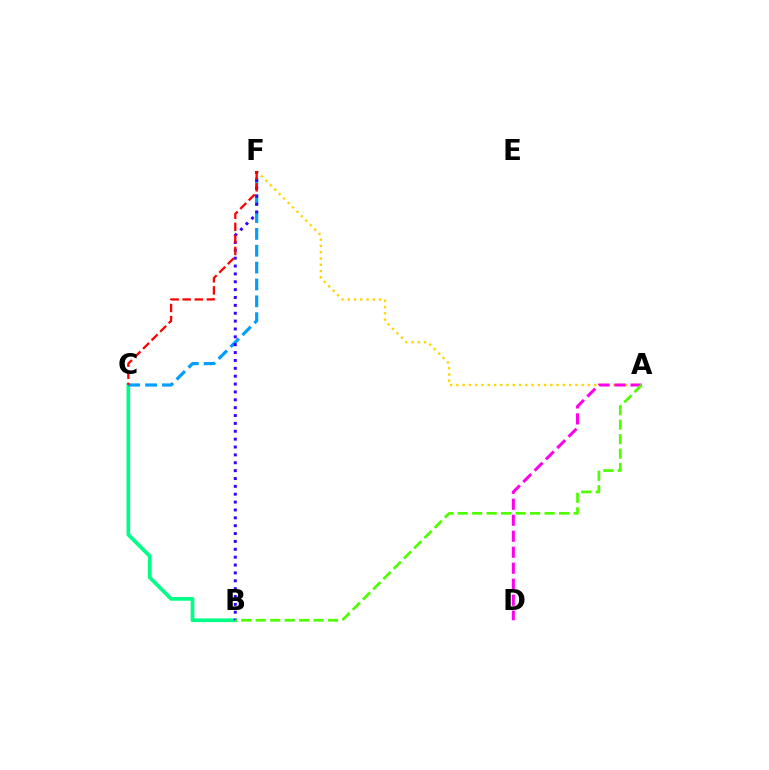{('A', 'F'): [{'color': '#ffd500', 'line_style': 'dotted', 'thickness': 1.7}], ('A', 'D'): [{'color': '#ff00ed', 'line_style': 'dashed', 'thickness': 2.17}], ('B', 'C'): [{'color': '#00ff86', 'line_style': 'solid', 'thickness': 2.66}], ('C', 'F'): [{'color': '#009eff', 'line_style': 'dashed', 'thickness': 2.29}, {'color': '#ff0000', 'line_style': 'dashed', 'thickness': 1.64}], ('B', 'F'): [{'color': '#3700ff', 'line_style': 'dotted', 'thickness': 2.14}], ('A', 'B'): [{'color': '#4fff00', 'line_style': 'dashed', 'thickness': 1.97}]}